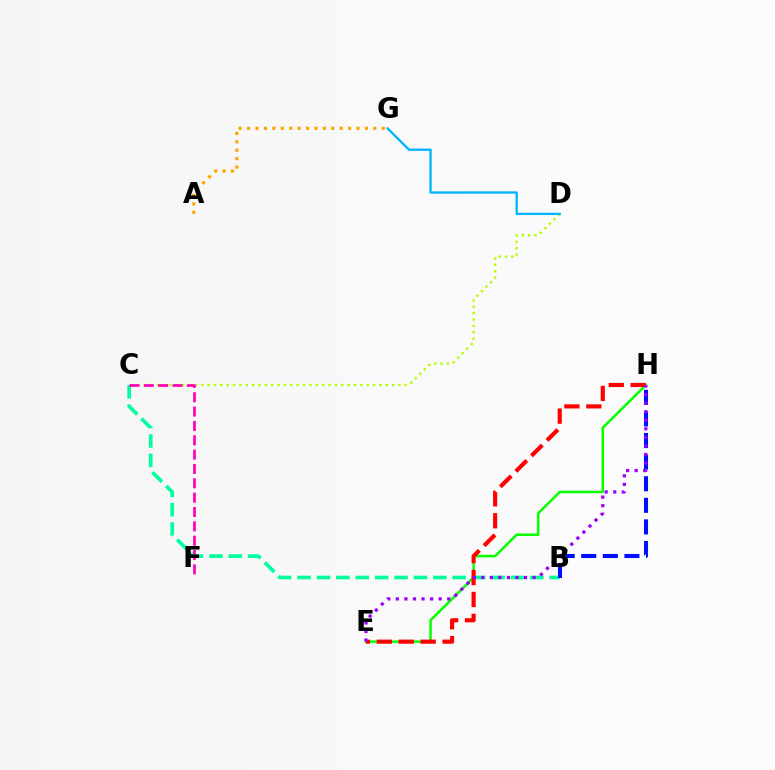{('C', 'D'): [{'color': '#b3ff00', 'line_style': 'dotted', 'thickness': 1.73}], ('E', 'H'): [{'color': '#08ff00', 'line_style': 'solid', 'thickness': 1.82}, {'color': '#ff0000', 'line_style': 'dashed', 'thickness': 2.98}, {'color': '#9b00ff', 'line_style': 'dotted', 'thickness': 2.33}], ('A', 'G'): [{'color': '#ffa500', 'line_style': 'dotted', 'thickness': 2.29}], ('B', 'C'): [{'color': '#00ff9d', 'line_style': 'dashed', 'thickness': 2.64}], ('D', 'G'): [{'color': '#00b5ff', 'line_style': 'solid', 'thickness': 1.66}], ('B', 'H'): [{'color': '#0010ff', 'line_style': 'dashed', 'thickness': 2.93}], ('C', 'F'): [{'color': '#ff00bd', 'line_style': 'dashed', 'thickness': 1.95}]}